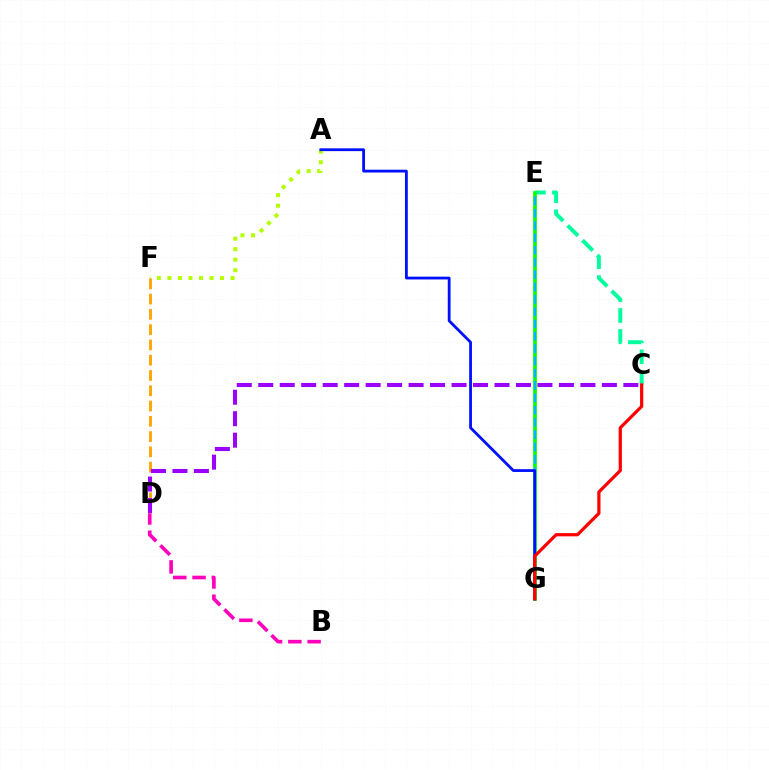{('C', 'E'): [{'color': '#00ff9d', 'line_style': 'dashed', 'thickness': 2.84}], ('A', 'F'): [{'color': '#b3ff00', 'line_style': 'dotted', 'thickness': 2.86}], ('D', 'F'): [{'color': '#ffa500', 'line_style': 'dashed', 'thickness': 2.08}], ('E', 'G'): [{'color': '#08ff00', 'line_style': 'solid', 'thickness': 2.65}, {'color': '#00b5ff', 'line_style': 'dashed', 'thickness': 1.67}], ('B', 'D'): [{'color': '#ff00bd', 'line_style': 'dashed', 'thickness': 2.62}], ('C', 'D'): [{'color': '#9b00ff', 'line_style': 'dashed', 'thickness': 2.92}], ('A', 'G'): [{'color': '#0010ff', 'line_style': 'solid', 'thickness': 2.01}], ('C', 'G'): [{'color': '#ff0000', 'line_style': 'solid', 'thickness': 2.31}]}